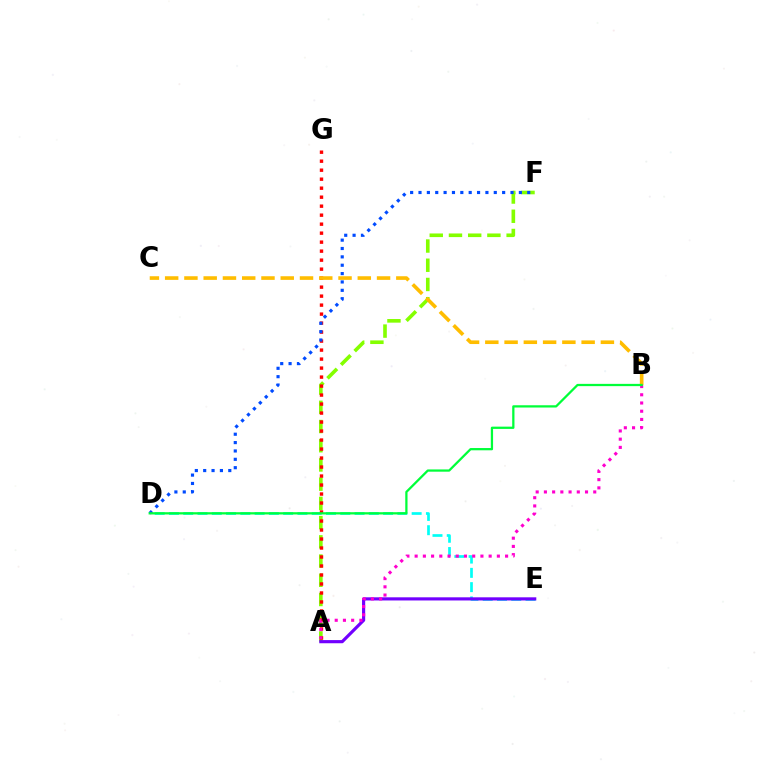{('A', 'F'): [{'color': '#84ff00', 'line_style': 'dashed', 'thickness': 2.61}], ('D', 'E'): [{'color': '#00fff6', 'line_style': 'dashed', 'thickness': 1.94}], ('A', 'G'): [{'color': '#ff0000', 'line_style': 'dotted', 'thickness': 2.44}], ('B', 'C'): [{'color': '#ffbd00', 'line_style': 'dashed', 'thickness': 2.62}], ('A', 'E'): [{'color': '#7200ff', 'line_style': 'solid', 'thickness': 2.27}], ('D', 'F'): [{'color': '#004bff', 'line_style': 'dotted', 'thickness': 2.27}], ('A', 'B'): [{'color': '#ff00cf', 'line_style': 'dotted', 'thickness': 2.23}], ('B', 'D'): [{'color': '#00ff39', 'line_style': 'solid', 'thickness': 1.63}]}